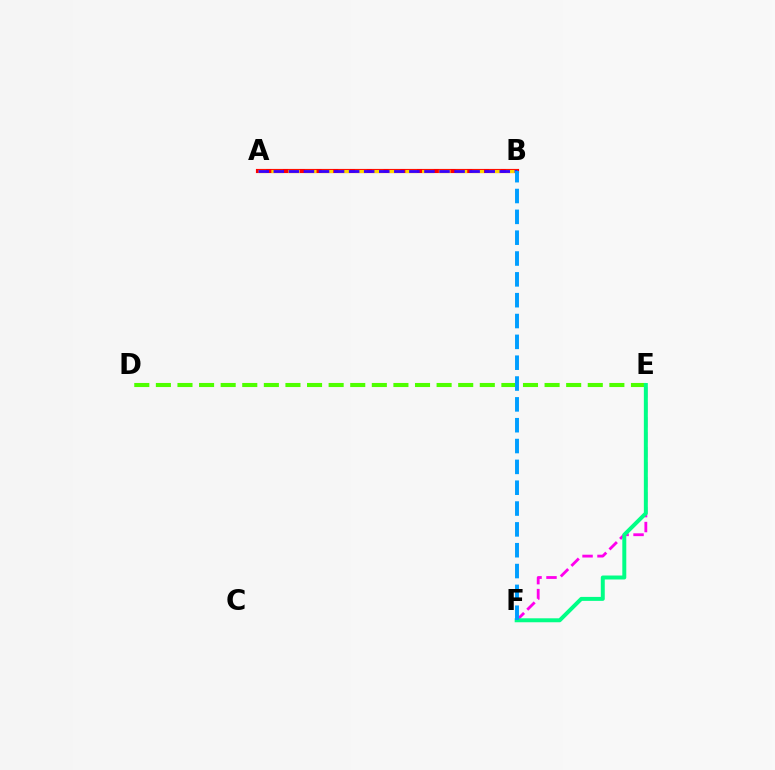{('E', 'F'): [{'color': '#ff00ed', 'line_style': 'dashed', 'thickness': 2.03}, {'color': '#00ff86', 'line_style': 'solid', 'thickness': 2.86}], ('A', 'B'): [{'color': '#ff0000', 'line_style': 'solid', 'thickness': 2.98}, {'color': '#ffd500', 'line_style': 'dashed', 'thickness': 2.27}, {'color': '#3700ff', 'line_style': 'dashed', 'thickness': 2.05}], ('D', 'E'): [{'color': '#4fff00', 'line_style': 'dashed', 'thickness': 2.93}], ('B', 'F'): [{'color': '#009eff', 'line_style': 'dashed', 'thickness': 2.83}]}